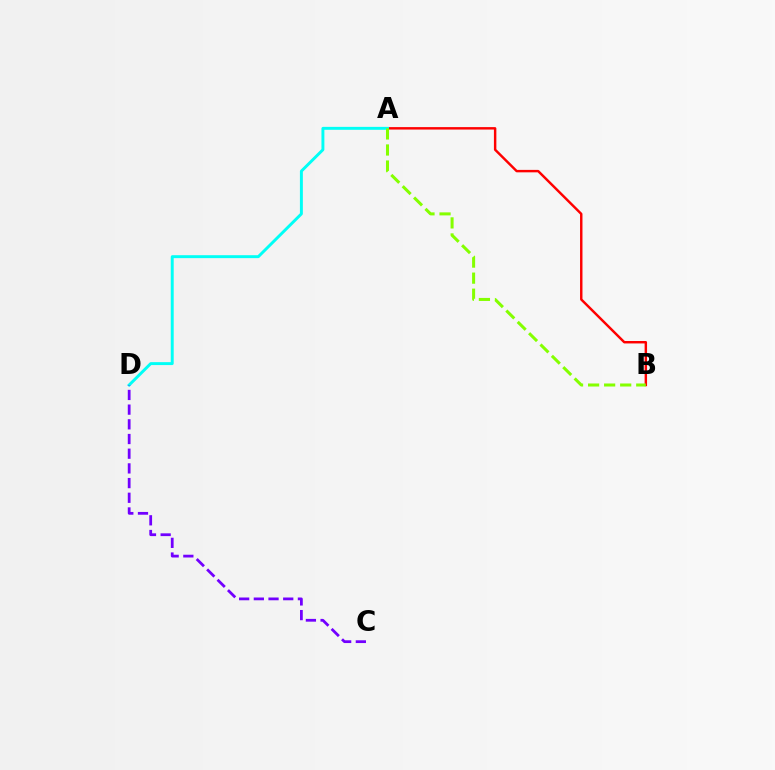{('A', 'B'): [{'color': '#ff0000', 'line_style': 'solid', 'thickness': 1.76}, {'color': '#84ff00', 'line_style': 'dashed', 'thickness': 2.18}], ('A', 'D'): [{'color': '#00fff6', 'line_style': 'solid', 'thickness': 2.11}], ('C', 'D'): [{'color': '#7200ff', 'line_style': 'dashed', 'thickness': 2.0}]}